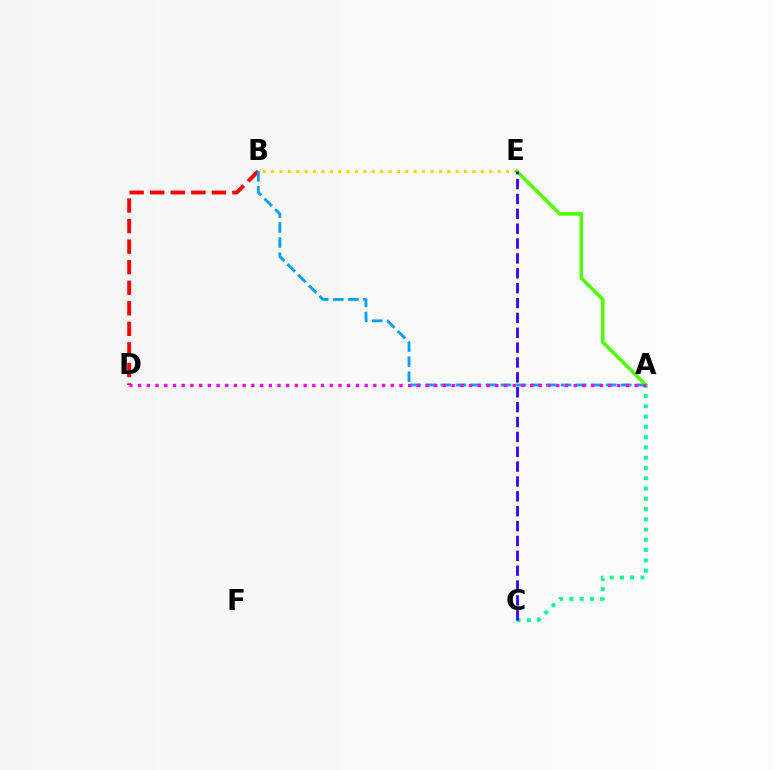{('B', 'D'): [{'color': '#ff0000', 'line_style': 'dashed', 'thickness': 2.79}], ('B', 'E'): [{'color': '#ffd500', 'line_style': 'dotted', 'thickness': 2.28}], ('A', 'B'): [{'color': '#009eff', 'line_style': 'dashed', 'thickness': 2.04}], ('A', 'C'): [{'color': '#00ff86', 'line_style': 'dotted', 'thickness': 2.79}], ('A', 'E'): [{'color': '#4fff00', 'line_style': 'solid', 'thickness': 2.53}], ('C', 'E'): [{'color': '#3700ff', 'line_style': 'dashed', 'thickness': 2.02}], ('A', 'D'): [{'color': '#ff00ed', 'line_style': 'dotted', 'thickness': 2.37}]}